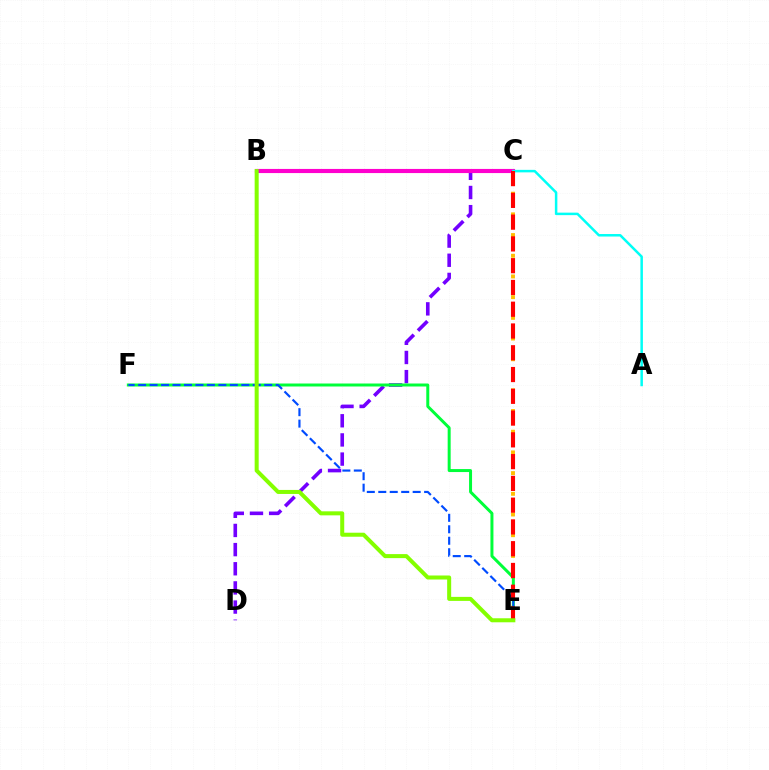{('C', 'D'): [{'color': '#7200ff', 'line_style': 'dashed', 'thickness': 2.6}], ('C', 'E'): [{'color': '#ffbd00', 'line_style': 'dotted', 'thickness': 2.81}, {'color': '#ff0000', 'line_style': 'dashed', 'thickness': 2.96}], ('B', 'C'): [{'color': '#ff00cf', 'line_style': 'solid', 'thickness': 2.98}], ('E', 'F'): [{'color': '#00ff39', 'line_style': 'solid', 'thickness': 2.15}, {'color': '#004bff', 'line_style': 'dashed', 'thickness': 1.56}], ('A', 'C'): [{'color': '#00fff6', 'line_style': 'solid', 'thickness': 1.8}], ('B', 'E'): [{'color': '#84ff00', 'line_style': 'solid', 'thickness': 2.89}]}